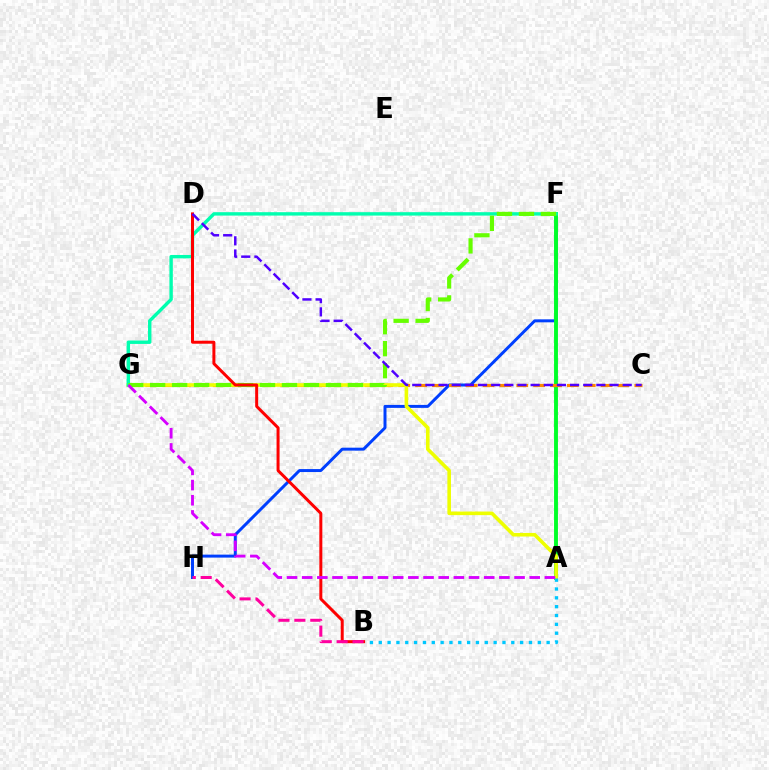{('F', 'H'): [{'color': '#003fff', 'line_style': 'solid', 'thickness': 2.14}], ('A', 'F'): [{'color': '#00ff27', 'line_style': 'solid', 'thickness': 2.8}], ('C', 'G'): [{'color': '#ff8800', 'line_style': 'dashed', 'thickness': 2.29}], ('A', 'G'): [{'color': '#eeff00', 'line_style': 'solid', 'thickness': 2.59}, {'color': '#d600ff', 'line_style': 'dashed', 'thickness': 2.06}], ('F', 'G'): [{'color': '#00ffaf', 'line_style': 'solid', 'thickness': 2.45}, {'color': '#66ff00', 'line_style': 'dashed', 'thickness': 2.99}], ('A', 'B'): [{'color': '#00c7ff', 'line_style': 'dotted', 'thickness': 2.4}], ('B', 'D'): [{'color': '#ff0000', 'line_style': 'solid', 'thickness': 2.15}], ('B', 'H'): [{'color': '#ff00a0', 'line_style': 'dashed', 'thickness': 2.16}], ('C', 'D'): [{'color': '#4f00ff', 'line_style': 'dashed', 'thickness': 1.79}]}